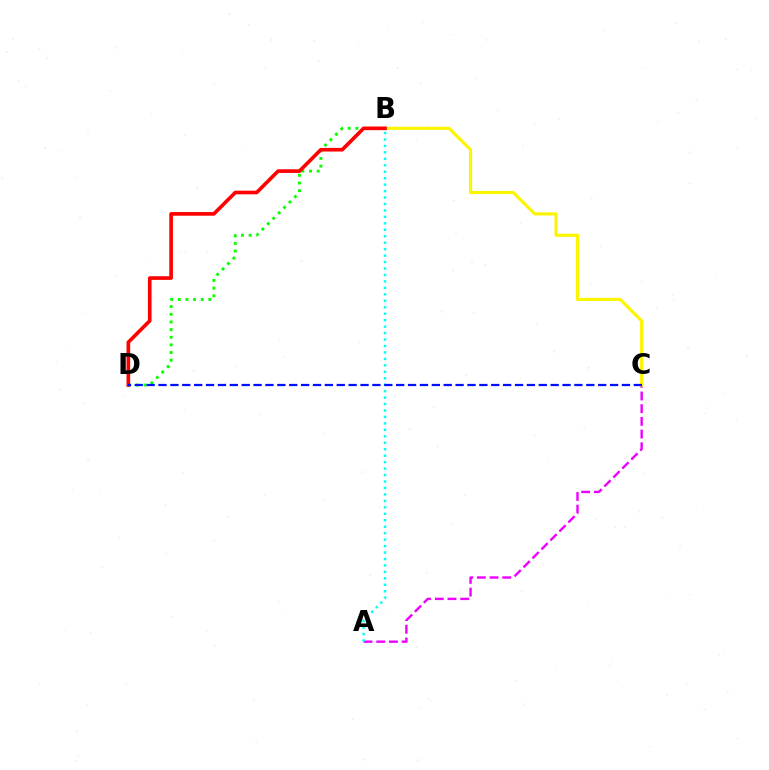{('A', 'C'): [{'color': '#ee00ff', 'line_style': 'dashed', 'thickness': 1.72}], ('B', 'D'): [{'color': '#08ff00', 'line_style': 'dotted', 'thickness': 2.08}, {'color': '#ff0000', 'line_style': 'solid', 'thickness': 2.62}], ('B', 'C'): [{'color': '#fcf500', 'line_style': 'solid', 'thickness': 2.26}], ('A', 'B'): [{'color': '#00fff6', 'line_style': 'dotted', 'thickness': 1.75}], ('C', 'D'): [{'color': '#0010ff', 'line_style': 'dashed', 'thickness': 1.61}]}